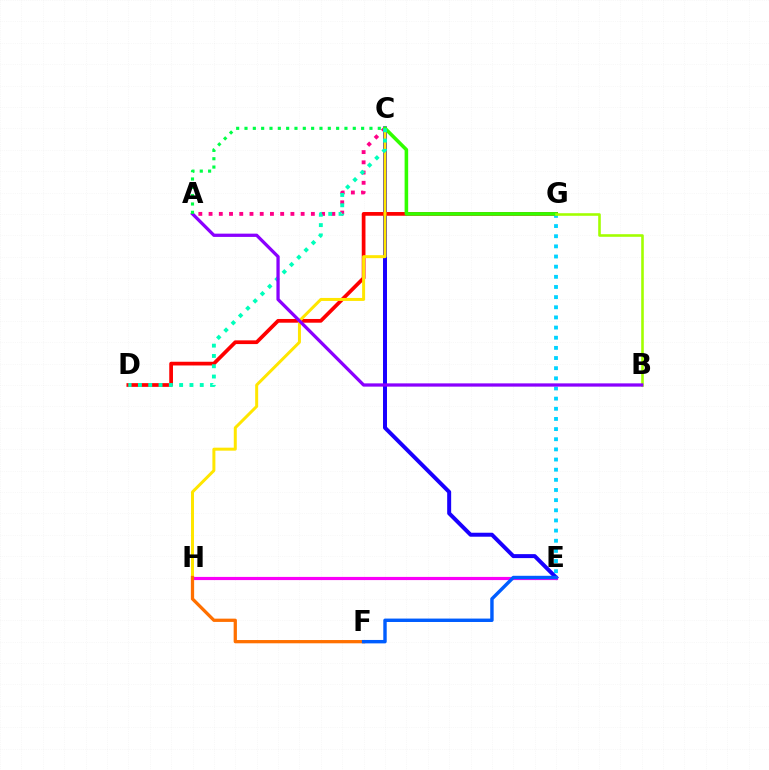{('C', 'E'): [{'color': '#1900ff', 'line_style': 'solid', 'thickness': 2.86}], ('D', 'G'): [{'color': '#ff0000', 'line_style': 'solid', 'thickness': 2.68}], ('E', 'G'): [{'color': '#00d3ff', 'line_style': 'dotted', 'thickness': 2.76}], ('C', 'H'): [{'color': '#ffe600', 'line_style': 'solid', 'thickness': 2.15}], ('E', 'H'): [{'color': '#fa00f9', 'line_style': 'solid', 'thickness': 2.28}], ('A', 'C'): [{'color': '#ff0088', 'line_style': 'dotted', 'thickness': 2.78}, {'color': '#00ff45', 'line_style': 'dotted', 'thickness': 2.26}], ('C', 'G'): [{'color': '#31ff00', 'line_style': 'solid', 'thickness': 2.57}], ('F', 'H'): [{'color': '#ff7000', 'line_style': 'solid', 'thickness': 2.35}], ('B', 'G'): [{'color': '#a2ff00', 'line_style': 'solid', 'thickness': 1.87}], ('C', 'D'): [{'color': '#00ffbb', 'line_style': 'dotted', 'thickness': 2.8}], ('E', 'F'): [{'color': '#005dff', 'line_style': 'solid', 'thickness': 2.46}], ('A', 'B'): [{'color': '#8a00ff', 'line_style': 'solid', 'thickness': 2.35}]}